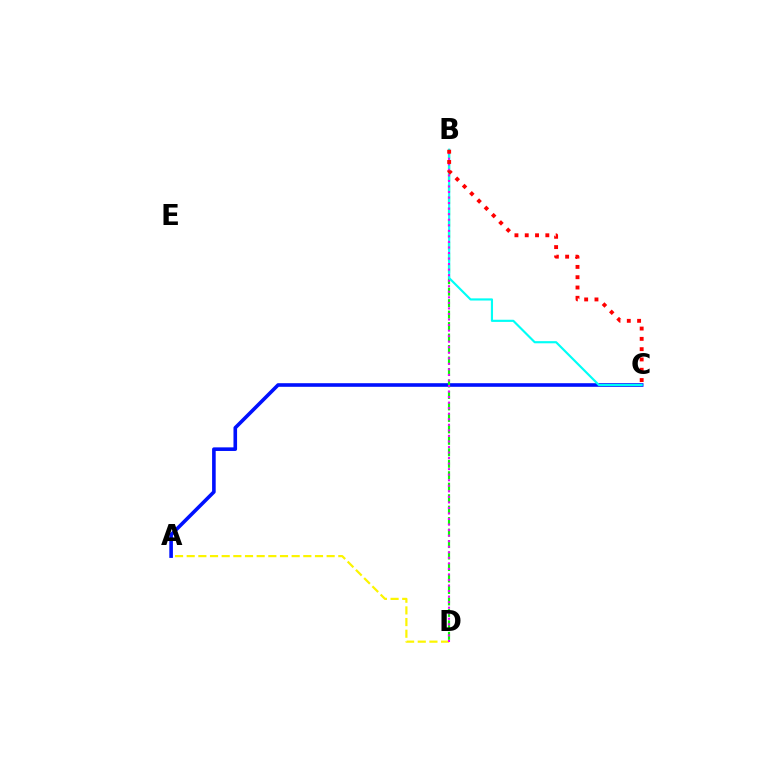{('A', 'D'): [{'color': '#fcf500', 'line_style': 'dashed', 'thickness': 1.58}], ('A', 'C'): [{'color': '#0010ff', 'line_style': 'solid', 'thickness': 2.59}], ('B', 'D'): [{'color': '#08ff00', 'line_style': 'dashed', 'thickness': 1.56}, {'color': '#ee00ff', 'line_style': 'dotted', 'thickness': 1.51}], ('B', 'C'): [{'color': '#00fff6', 'line_style': 'solid', 'thickness': 1.55}, {'color': '#ff0000', 'line_style': 'dotted', 'thickness': 2.8}]}